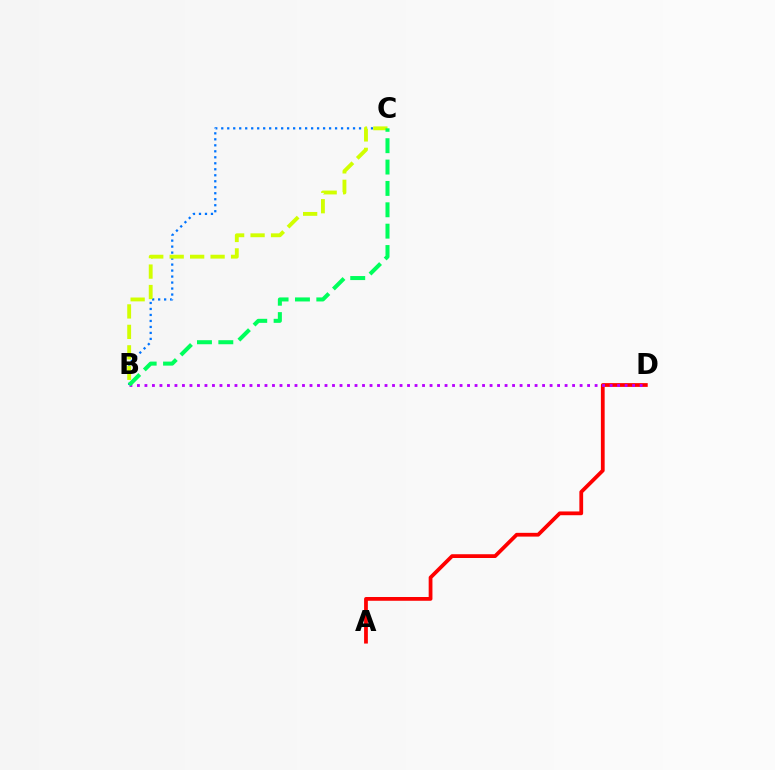{('A', 'D'): [{'color': '#ff0000', 'line_style': 'solid', 'thickness': 2.71}], ('B', 'C'): [{'color': '#0074ff', 'line_style': 'dotted', 'thickness': 1.63}, {'color': '#d1ff00', 'line_style': 'dashed', 'thickness': 2.78}, {'color': '#00ff5c', 'line_style': 'dashed', 'thickness': 2.9}], ('B', 'D'): [{'color': '#b900ff', 'line_style': 'dotted', 'thickness': 2.04}]}